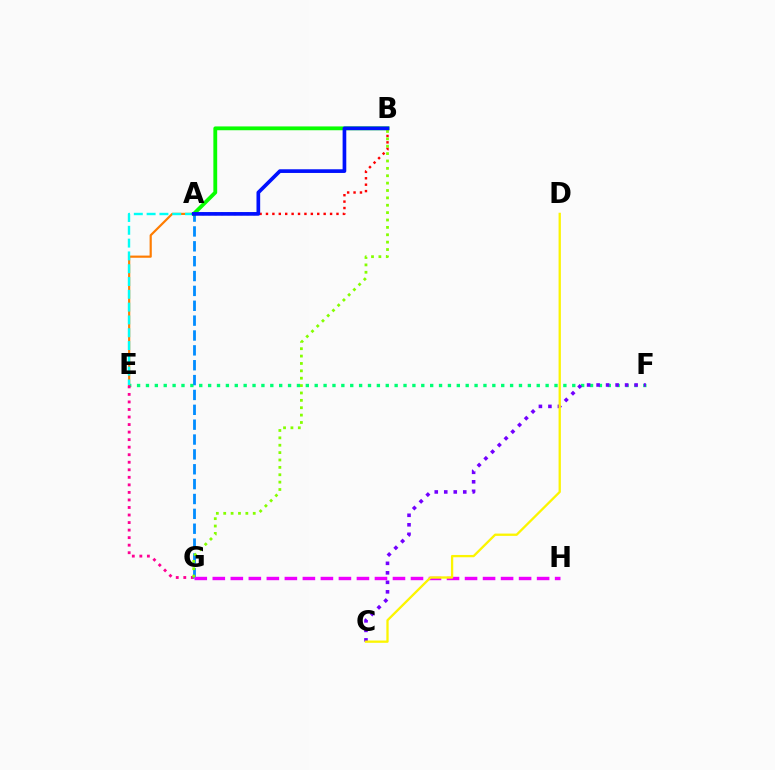{('A', 'E'): [{'color': '#ff7c00', 'line_style': 'solid', 'thickness': 1.57}, {'color': '#00fff6', 'line_style': 'dashed', 'thickness': 1.74}], ('E', 'F'): [{'color': '#00ff74', 'line_style': 'dotted', 'thickness': 2.41}], ('E', 'G'): [{'color': '#ff0094', 'line_style': 'dotted', 'thickness': 2.05}], ('C', 'F'): [{'color': '#7200ff', 'line_style': 'dotted', 'thickness': 2.58}], ('A', 'B'): [{'color': '#ff0000', 'line_style': 'dotted', 'thickness': 1.74}, {'color': '#08ff00', 'line_style': 'solid', 'thickness': 2.75}, {'color': '#0010ff', 'line_style': 'solid', 'thickness': 2.65}], ('A', 'G'): [{'color': '#008cff', 'line_style': 'dashed', 'thickness': 2.02}], ('G', 'H'): [{'color': '#ee00ff', 'line_style': 'dashed', 'thickness': 2.45}], ('C', 'D'): [{'color': '#fcf500', 'line_style': 'solid', 'thickness': 1.66}], ('B', 'G'): [{'color': '#84ff00', 'line_style': 'dotted', 'thickness': 2.0}]}